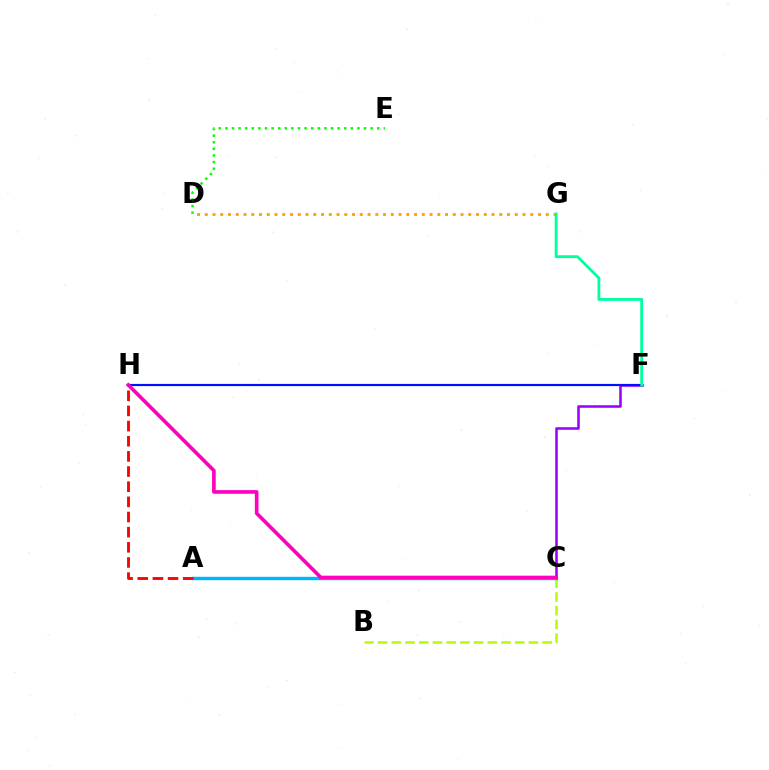{('C', 'F'): [{'color': '#9b00ff', 'line_style': 'solid', 'thickness': 1.84}], ('D', 'G'): [{'color': '#ffa500', 'line_style': 'dotted', 'thickness': 2.11}], ('F', 'H'): [{'color': '#0010ff', 'line_style': 'solid', 'thickness': 1.57}], ('B', 'C'): [{'color': '#b3ff00', 'line_style': 'dashed', 'thickness': 1.86}], ('A', 'C'): [{'color': '#00b5ff', 'line_style': 'solid', 'thickness': 2.45}], ('F', 'G'): [{'color': '#00ff9d', 'line_style': 'solid', 'thickness': 2.02}], ('C', 'H'): [{'color': '#ff00bd', 'line_style': 'solid', 'thickness': 2.62}], ('D', 'E'): [{'color': '#08ff00', 'line_style': 'dotted', 'thickness': 1.79}], ('A', 'H'): [{'color': '#ff0000', 'line_style': 'dashed', 'thickness': 2.06}]}